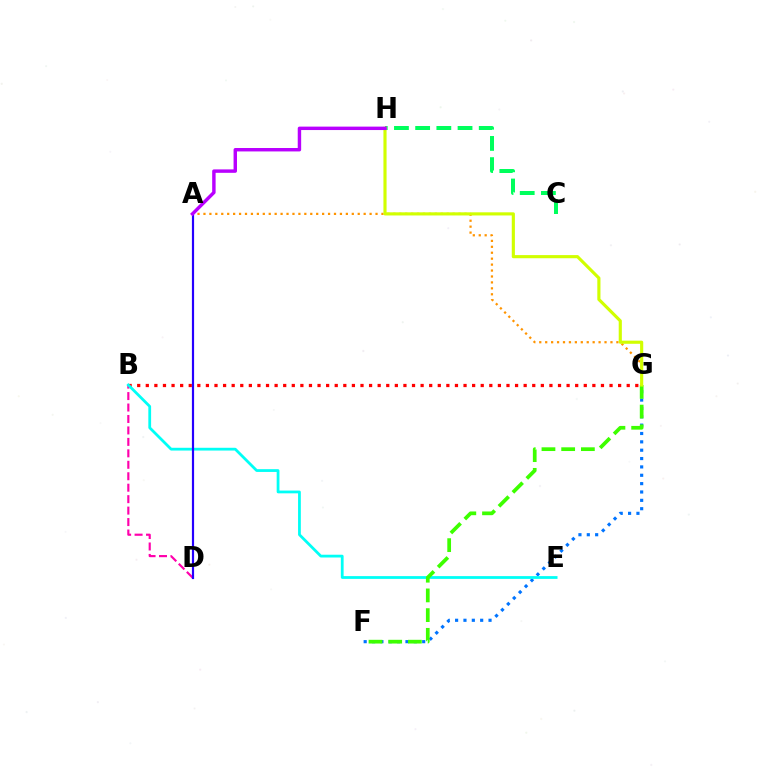{('A', 'G'): [{'color': '#ff9400', 'line_style': 'dotted', 'thickness': 1.61}], ('C', 'H'): [{'color': '#00ff5c', 'line_style': 'dashed', 'thickness': 2.88}], ('B', 'D'): [{'color': '#ff00ac', 'line_style': 'dashed', 'thickness': 1.56}], ('B', 'G'): [{'color': '#ff0000', 'line_style': 'dotted', 'thickness': 2.33}], ('F', 'G'): [{'color': '#0074ff', 'line_style': 'dotted', 'thickness': 2.27}, {'color': '#3dff00', 'line_style': 'dashed', 'thickness': 2.68}], ('B', 'E'): [{'color': '#00fff6', 'line_style': 'solid', 'thickness': 2.0}], ('A', 'D'): [{'color': '#2500ff', 'line_style': 'solid', 'thickness': 1.58}], ('G', 'H'): [{'color': '#d1ff00', 'line_style': 'solid', 'thickness': 2.26}], ('A', 'H'): [{'color': '#b900ff', 'line_style': 'solid', 'thickness': 2.47}]}